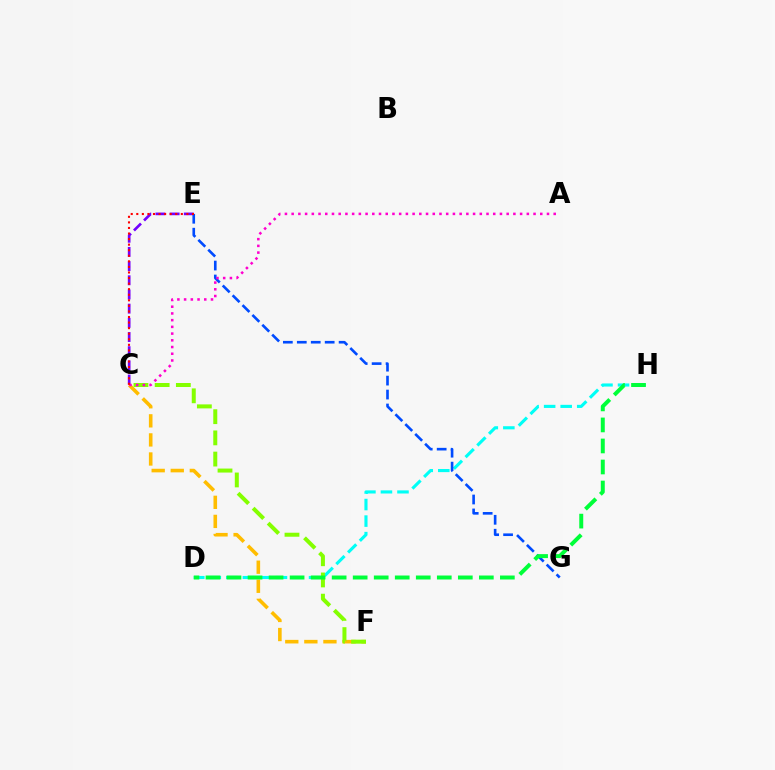{('C', 'E'): [{'color': '#7200ff', 'line_style': 'dashed', 'thickness': 1.93}, {'color': '#ff0000', 'line_style': 'dotted', 'thickness': 1.51}], ('D', 'H'): [{'color': '#00fff6', 'line_style': 'dashed', 'thickness': 2.25}, {'color': '#00ff39', 'line_style': 'dashed', 'thickness': 2.86}], ('C', 'F'): [{'color': '#ffbd00', 'line_style': 'dashed', 'thickness': 2.59}, {'color': '#84ff00', 'line_style': 'dashed', 'thickness': 2.88}], ('E', 'G'): [{'color': '#004bff', 'line_style': 'dashed', 'thickness': 1.89}], ('A', 'C'): [{'color': '#ff00cf', 'line_style': 'dotted', 'thickness': 1.83}]}